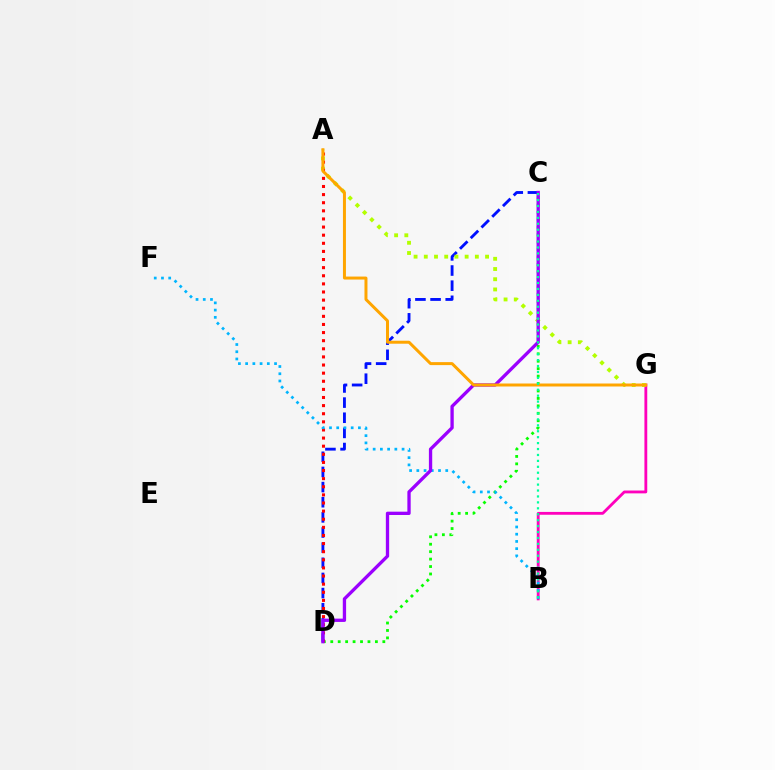{('C', 'D'): [{'color': '#0010ff', 'line_style': 'dashed', 'thickness': 2.06}, {'color': '#08ff00', 'line_style': 'dotted', 'thickness': 2.02}, {'color': '#9b00ff', 'line_style': 'solid', 'thickness': 2.38}], ('B', 'G'): [{'color': '#ff00bd', 'line_style': 'solid', 'thickness': 2.04}], ('A', 'G'): [{'color': '#b3ff00', 'line_style': 'dotted', 'thickness': 2.77}, {'color': '#ffa500', 'line_style': 'solid', 'thickness': 2.15}], ('A', 'D'): [{'color': '#ff0000', 'line_style': 'dotted', 'thickness': 2.21}], ('B', 'F'): [{'color': '#00b5ff', 'line_style': 'dotted', 'thickness': 1.96}], ('B', 'C'): [{'color': '#00ff9d', 'line_style': 'dotted', 'thickness': 1.61}]}